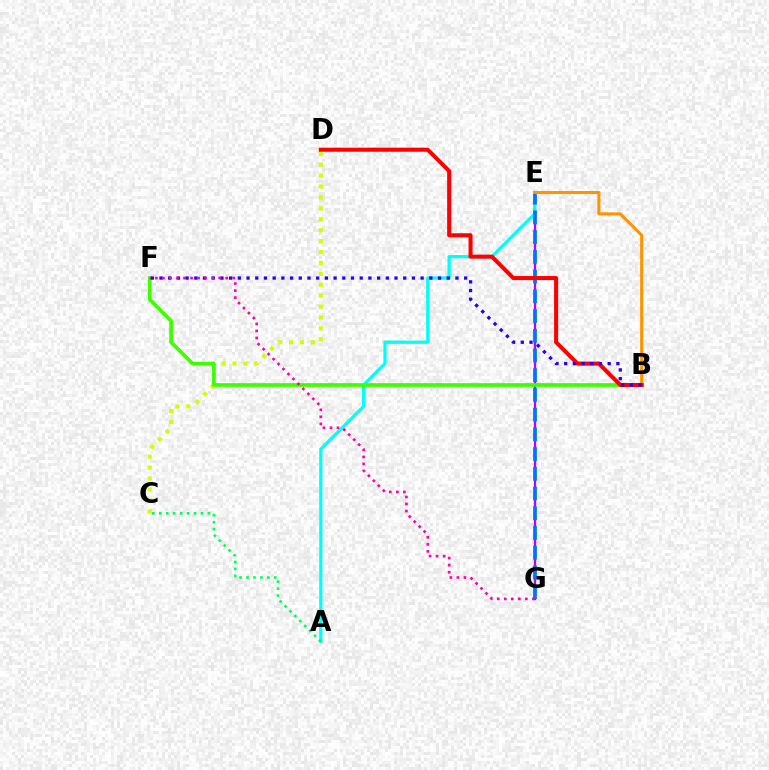{('E', 'G'): [{'color': '#b900ff', 'line_style': 'solid', 'thickness': 1.66}, {'color': '#0074ff', 'line_style': 'dashed', 'thickness': 2.68}], ('A', 'E'): [{'color': '#00fff6', 'line_style': 'solid', 'thickness': 2.33}], ('C', 'D'): [{'color': '#d1ff00', 'line_style': 'dotted', 'thickness': 2.96}], ('B', 'E'): [{'color': '#ff9400', 'line_style': 'solid', 'thickness': 2.2}], ('B', 'F'): [{'color': '#3dff00', 'line_style': 'solid', 'thickness': 2.67}, {'color': '#2500ff', 'line_style': 'dotted', 'thickness': 2.36}], ('A', 'C'): [{'color': '#00ff5c', 'line_style': 'dotted', 'thickness': 1.89}], ('B', 'D'): [{'color': '#ff0000', 'line_style': 'solid', 'thickness': 2.91}], ('F', 'G'): [{'color': '#ff00ac', 'line_style': 'dotted', 'thickness': 1.91}]}